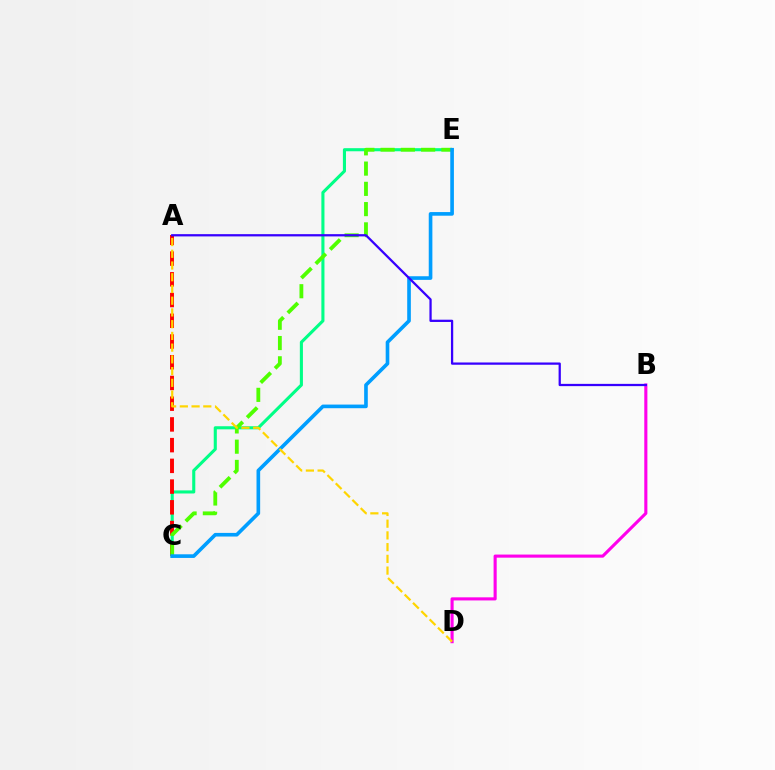{('C', 'E'): [{'color': '#00ff86', 'line_style': 'solid', 'thickness': 2.22}, {'color': '#4fff00', 'line_style': 'dashed', 'thickness': 2.75}, {'color': '#009eff', 'line_style': 'solid', 'thickness': 2.62}], ('A', 'C'): [{'color': '#ff0000', 'line_style': 'dashed', 'thickness': 2.82}], ('B', 'D'): [{'color': '#ff00ed', 'line_style': 'solid', 'thickness': 2.24}], ('A', 'D'): [{'color': '#ffd500', 'line_style': 'dashed', 'thickness': 1.59}], ('A', 'B'): [{'color': '#3700ff', 'line_style': 'solid', 'thickness': 1.63}]}